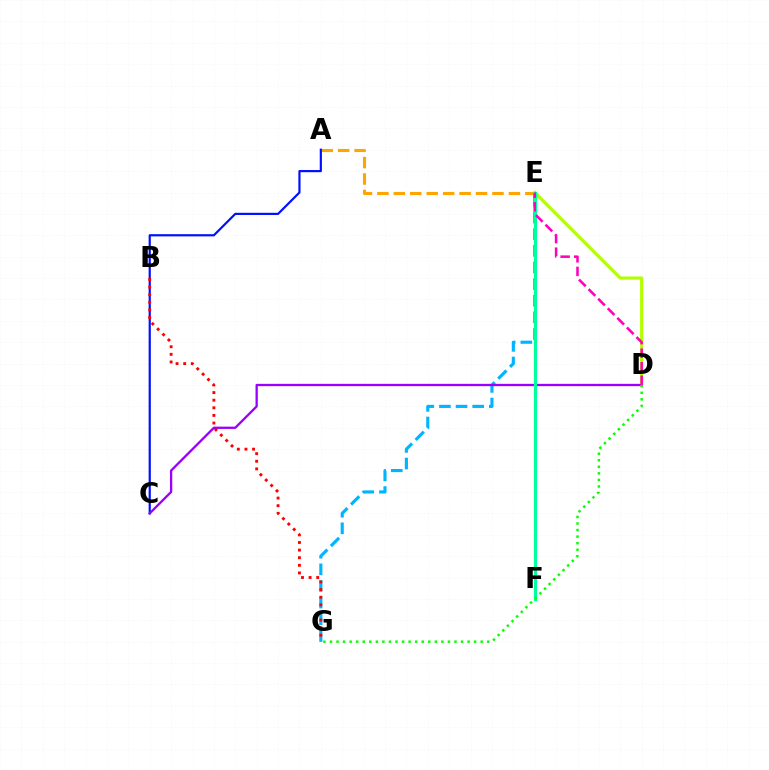{('E', 'G'): [{'color': '#00b5ff', 'line_style': 'dashed', 'thickness': 2.26}], ('A', 'E'): [{'color': '#ffa500', 'line_style': 'dashed', 'thickness': 2.23}], ('D', 'E'): [{'color': '#b3ff00', 'line_style': 'solid', 'thickness': 2.29}, {'color': '#ff00bd', 'line_style': 'dashed', 'thickness': 1.84}], ('A', 'C'): [{'color': '#0010ff', 'line_style': 'solid', 'thickness': 1.57}], ('C', 'D'): [{'color': '#9b00ff', 'line_style': 'solid', 'thickness': 1.66}], ('B', 'G'): [{'color': '#ff0000', 'line_style': 'dotted', 'thickness': 2.07}], ('E', 'F'): [{'color': '#00ff9d', 'line_style': 'solid', 'thickness': 2.28}], ('D', 'G'): [{'color': '#08ff00', 'line_style': 'dotted', 'thickness': 1.78}]}